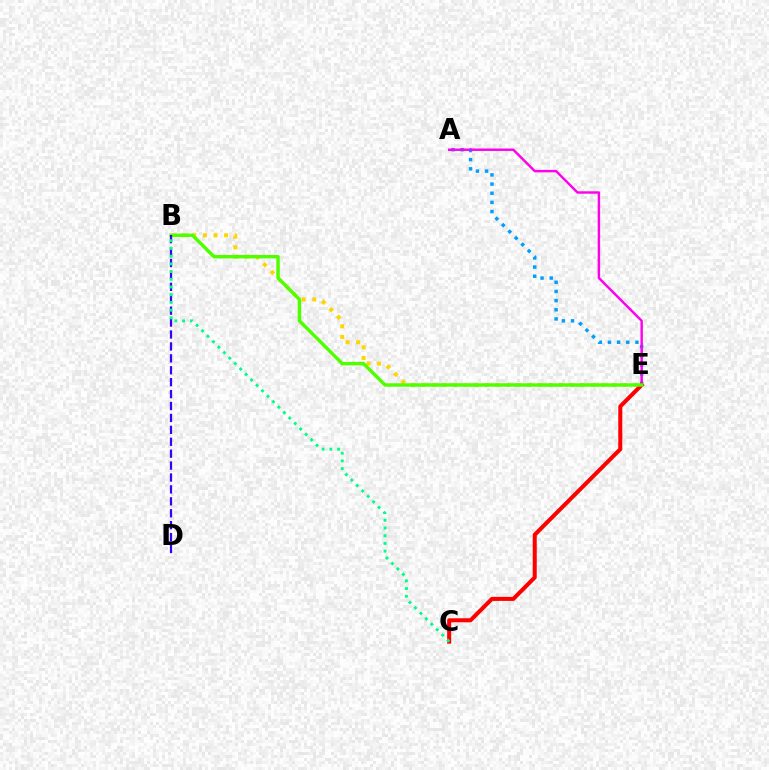{('A', 'E'): [{'color': '#009eff', 'line_style': 'dotted', 'thickness': 2.49}, {'color': '#ff00ed', 'line_style': 'solid', 'thickness': 1.75}], ('B', 'E'): [{'color': '#ffd500', 'line_style': 'dotted', 'thickness': 2.88}, {'color': '#4fff00', 'line_style': 'solid', 'thickness': 2.47}], ('C', 'E'): [{'color': '#ff0000', 'line_style': 'solid', 'thickness': 2.91}], ('B', 'D'): [{'color': '#3700ff', 'line_style': 'dashed', 'thickness': 1.62}], ('B', 'C'): [{'color': '#00ff86', 'line_style': 'dotted', 'thickness': 2.09}]}